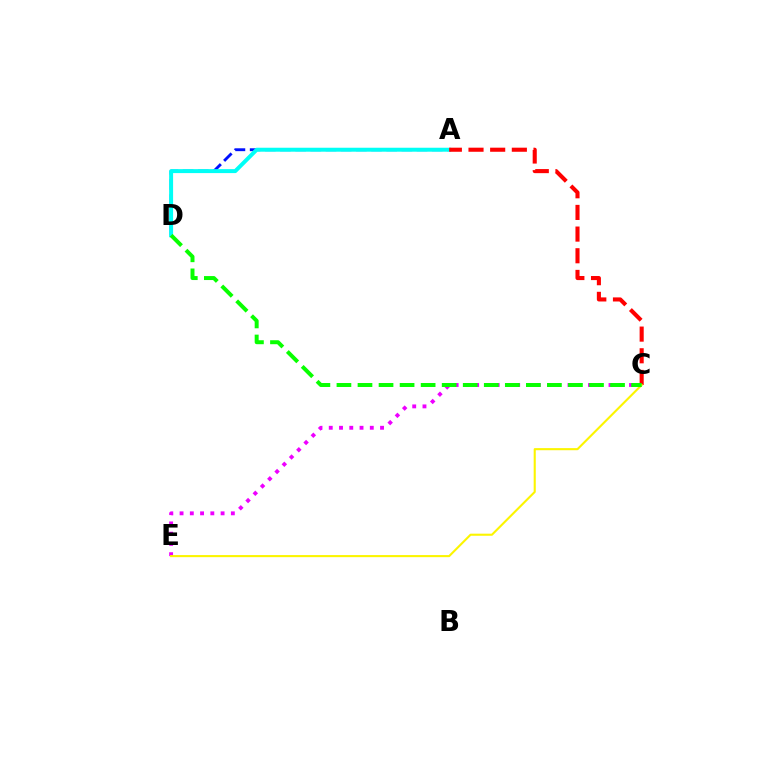{('C', 'E'): [{'color': '#ee00ff', 'line_style': 'dotted', 'thickness': 2.79}, {'color': '#fcf500', 'line_style': 'solid', 'thickness': 1.51}], ('A', 'D'): [{'color': '#0010ff', 'line_style': 'dashed', 'thickness': 2.06}, {'color': '#00fff6', 'line_style': 'solid', 'thickness': 2.85}], ('A', 'C'): [{'color': '#ff0000', 'line_style': 'dashed', 'thickness': 2.94}], ('C', 'D'): [{'color': '#08ff00', 'line_style': 'dashed', 'thickness': 2.86}]}